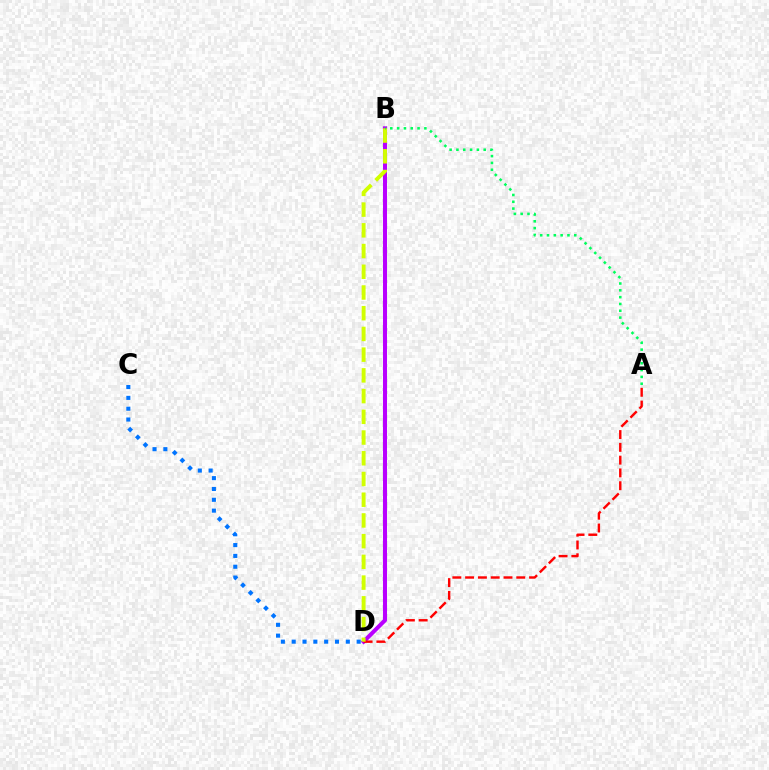{('B', 'D'): [{'color': '#b900ff', 'line_style': 'solid', 'thickness': 2.91}, {'color': '#d1ff00', 'line_style': 'dashed', 'thickness': 2.82}], ('A', 'D'): [{'color': '#ff0000', 'line_style': 'dashed', 'thickness': 1.74}], ('C', 'D'): [{'color': '#0074ff', 'line_style': 'dotted', 'thickness': 2.94}], ('A', 'B'): [{'color': '#00ff5c', 'line_style': 'dotted', 'thickness': 1.85}]}